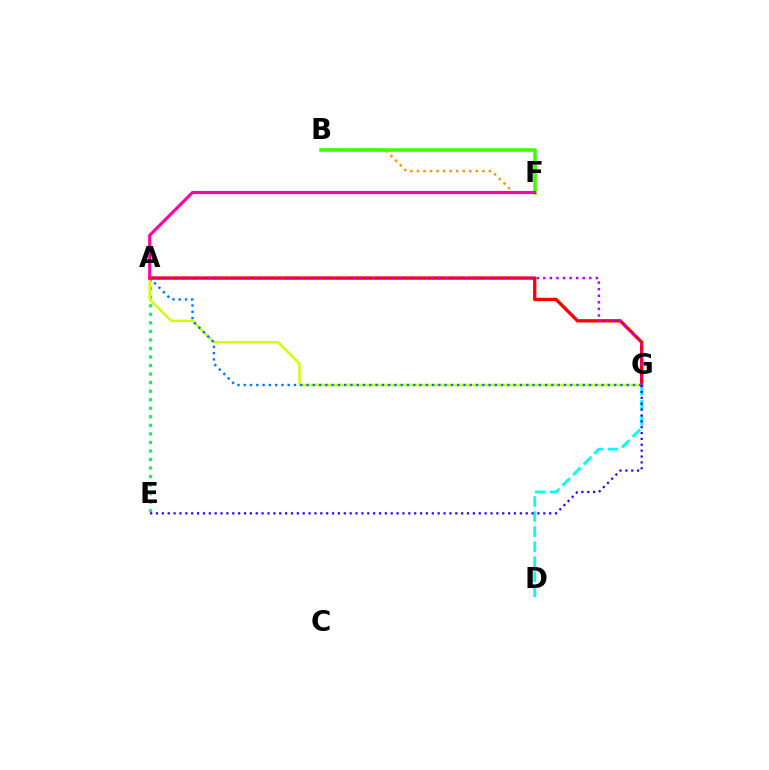{('B', 'F'): [{'color': '#ff9400', 'line_style': 'dotted', 'thickness': 1.78}, {'color': '#3dff00', 'line_style': 'solid', 'thickness': 2.6}], ('D', 'G'): [{'color': '#00fff6', 'line_style': 'dashed', 'thickness': 2.04}], ('A', 'E'): [{'color': '#00ff5c', 'line_style': 'dotted', 'thickness': 2.32}], ('A', 'G'): [{'color': '#ff0000', 'line_style': 'solid', 'thickness': 2.41}, {'color': '#d1ff00', 'line_style': 'solid', 'thickness': 1.77}, {'color': '#b900ff', 'line_style': 'dotted', 'thickness': 1.79}, {'color': '#0074ff', 'line_style': 'dotted', 'thickness': 1.71}], ('A', 'F'): [{'color': '#ff00ac', 'line_style': 'solid', 'thickness': 2.26}], ('E', 'G'): [{'color': '#2500ff', 'line_style': 'dotted', 'thickness': 1.59}]}